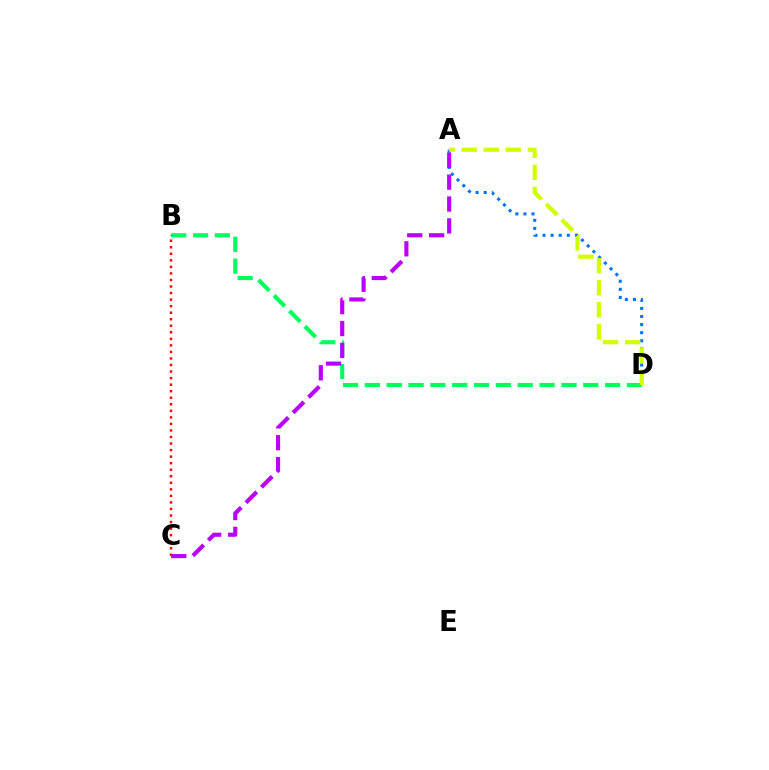{('A', 'D'): [{'color': '#0074ff', 'line_style': 'dotted', 'thickness': 2.2}, {'color': '#d1ff00', 'line_style': 'dashed', 'thickness': 3.0}], ('B', 'D'): [{'color': '#00ff5c', 'line_style': 'dashed', 'thickness': 2.97}], ('B', 'C'): [{'color': '#ff0000', 'line_style': 'dotted', 'thickness': 1.78}], ('A', 'C'): [{'color': '#b900ff', 'line_style': 'dashed', 'thickness': 2.97}]}